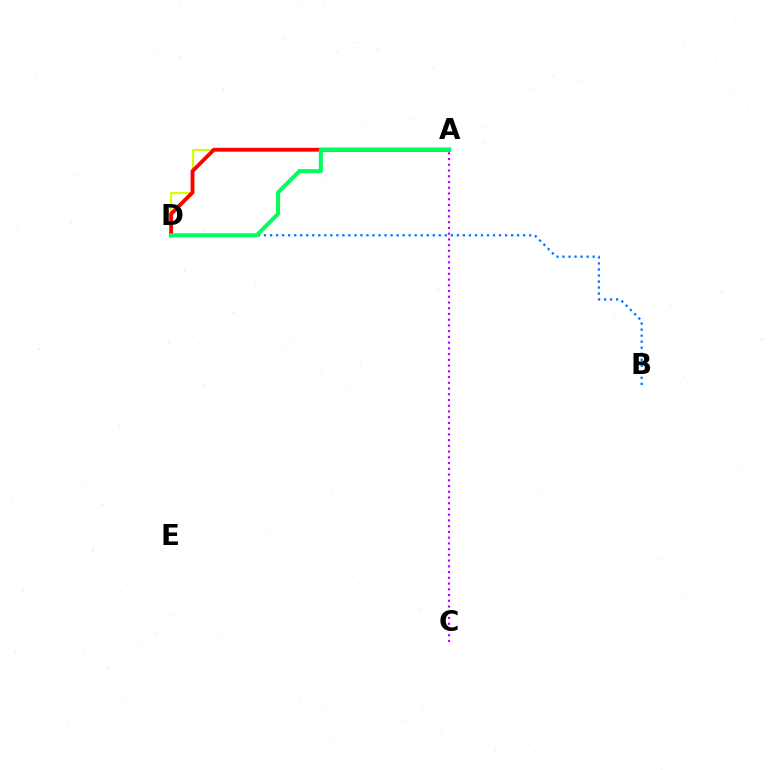{('A', 'D'): [{'color': '#d1ff00', 'line_style': 'solid', 'thickness': 1.54}, {'color': '#ff0000', 'line_style': 'solid', 'thickness': 2.77}, {'color': '#00ff5c', 'line_style': 'solid', 'thickness': 2.89}], ('A', 'C'): [{'color': '#b900ff', 'line_style': 'dotted', 'thickness': 1.56}], ('B', 'D'): [{'color': '#0074ff', 'line_style': 'dotted', 'thickness': 1.64}]}